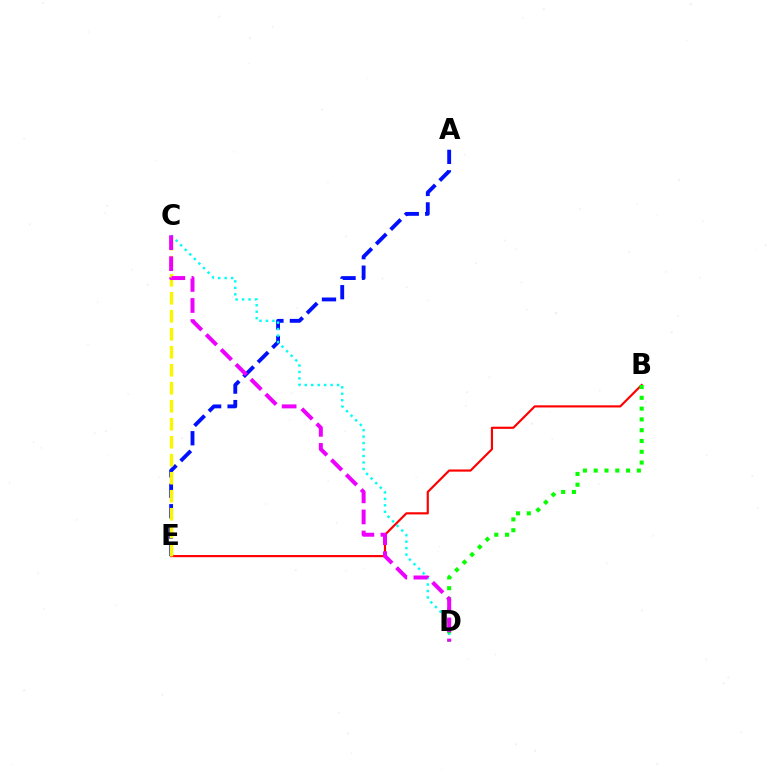{('A', 'E'): [{'color': '#0010ff', 'line_style': 'dashed', 'thickness': 2.78}], ('B', 'E'): [{'color': '#ff0000', 'line_style': 'solid', 'thickness': 1.55}], ('C', 'D'): [{'color': '#00fff6', 'line_style': 'dotted', 'thickness': 1.76}, {'color': '#ee00ff', 'line_style': 'dashed', 'thickness': 2.86}], ('C', 'E'): [{'color': '#fcf500', 'line_style': 'dashed', 'thickness': 2.44}], ('B', 'D'): [{'color': '#08ff00', 'line_style': 'dotted', 'thickness': 2.93}]}